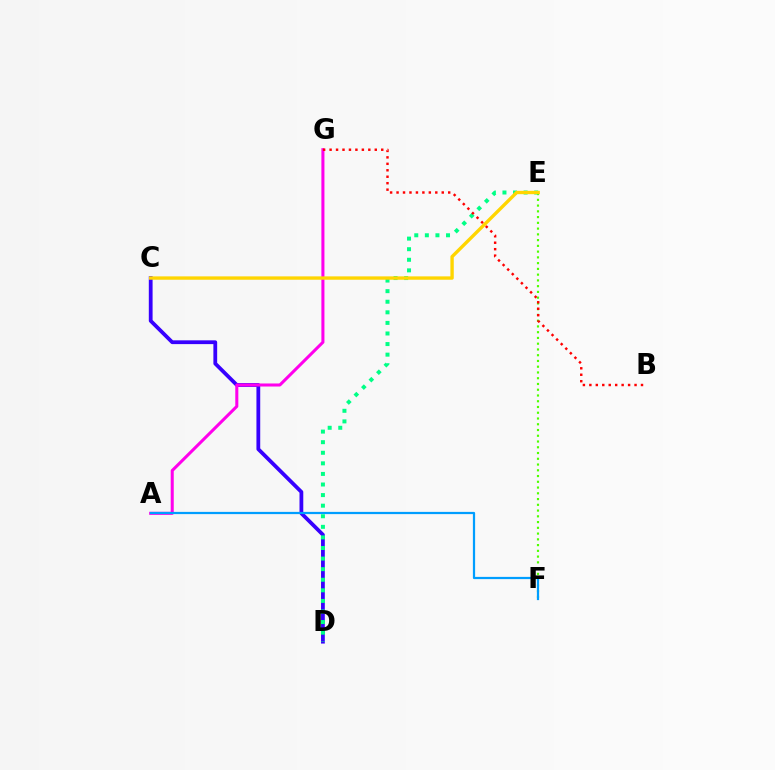{('C', 'D'): [{'color': '#3700ff', 'line_style': 'solid', 'thickness': 2.72}], ('E', 'F'): [{'color': '#4fff00', 'line_style': 'dotted', 'thickness': 1.56}], ('A', 'G'): [{'color': '#ff00ed', 'line_style': 'solid', 'thickness': 2.19}], ('A', 'F'): [{'color': '#009eff', 'line_style': 'solid', 'thickness': 1.6}], ('D', 'E'): [{'color': '#00ff86', 'line_style': 'dotted', 'thickness': 2.88}], ('C', 'E'): [{'color': '#ffd500', 'line_style': 'solid', 'thickness': 2.42}], ('B', 'G'): [{'color': '#ff0000', 'line_style': 'dotted', 'thickness': 1.75}]}